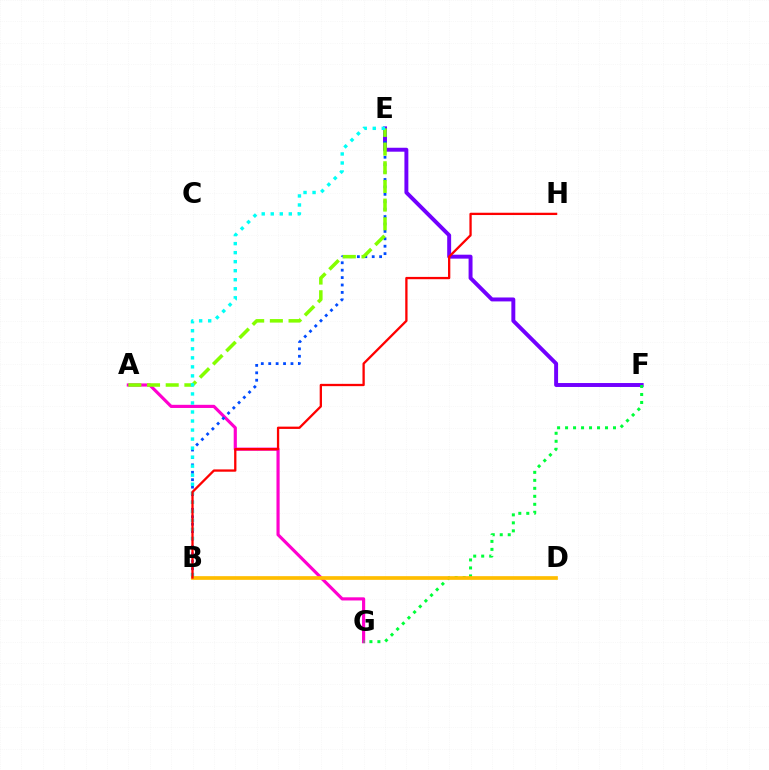{('A', 'G'): [{'color': '#ff00cf', 'line_style': 'solid', 'thickness': 2.27}], ('E', 'F'): [{'color': '#7200ff', 'line_style': 'solid', 'thickness': 2.83}], ('B', 'E'): [{'color': '#004bff', 'line_style': 'dotted', 'thickness': 2.01}, {'color': '#00fff6', 'line_style': 'dotted', 'thickness': 2.45}], ('A', 'E'): [{'color': '#84ff00', 'line_style': 'dashed', 'thickness': 2.54}], ('F', 'G'): [{'color': '#00ff39', 'line_style': 'dotted', 'thickness': 2.17}], ('B', 'D'): [{'color': '#ffbd00', 'line_style': 'solid', 'thickness': 2.66}], ('B', 'H'): [{'color': '#ff0000', 'line_style': 'solid', 'thickness': 1.66}]}